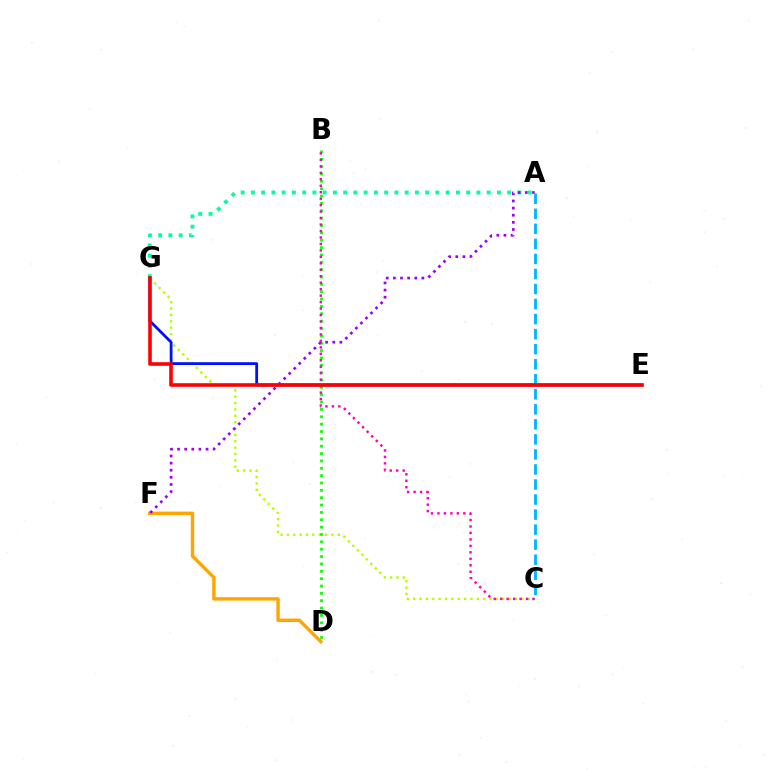{('C', 'G'): [{'color': '#b3ff00', 'line_style': 'dotted', 'thickness': 1.73}], ('B', 'D'): [{'color': '#08ff00', 'line_style': 'dotted', 'thickness': 2.0}], ('D', 'F'): [{'color': '#ffa500', 'line_style': 'solid', 'thickness': 2.46}], ('A', 'G'): [{'color': '#00ff9d', 'line_style': 'dotted', 'thickness': 2.79}], ('E', 'G'): [{'color': '#0010ff', 'line_style': 'solid', 'thickness': 2.01}, {'color': '#ff0000', 'line_style': 'solid', 'thickness': 2.6}], ('A', 'F'): [{'color': '#9b00ff', 'line_style': 'dotted', 'thickness': 1.94}], ('A', 'C'): [{'color': '#00b5ff', 'line_style': 'dashed', 'thickness': 2.04}], ('B', 'C'): [{'color': '#ff00bd', 'line_style': 'dotted', 'thickness': 1.76}]}